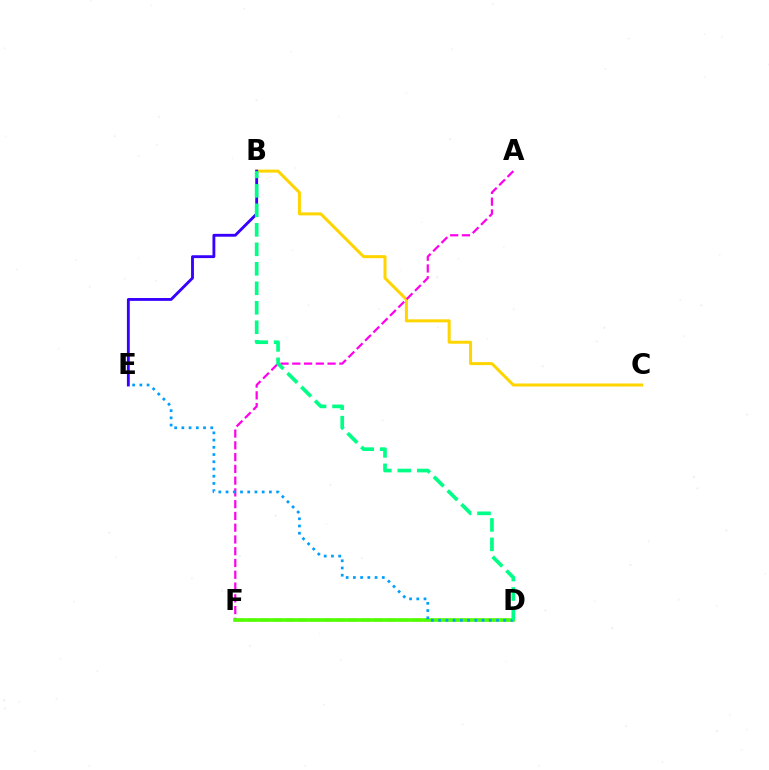{('B', 'C'): [{'color': '#ffd500', 'line_style': 'solid', 'thickness': 2.17}], ('B', 'E'): [{'color': '#3700ff', 'line_style': 'solid', 'thickness': 2.05}], ('D', 'F'): [{'color': '#ff0000', 'line_style': 'dashed', 'thickness': 1.72}, {'color': '#4fff00', 'line_style': 'solid', 'thickness': 2.6}], ('A', 'F'): [{'color': '#ff00ed', 'line_style': 'dashed', 'thickness': 1.6}], ('D', 'E'): [{'color': '#009eff', 'line_style': 'dotted', 'thickness': 1.96}], ('B', 'D'): [{'color': '#00ff86', 'line_style': 'dashed', 'thickness': 2.65}]}